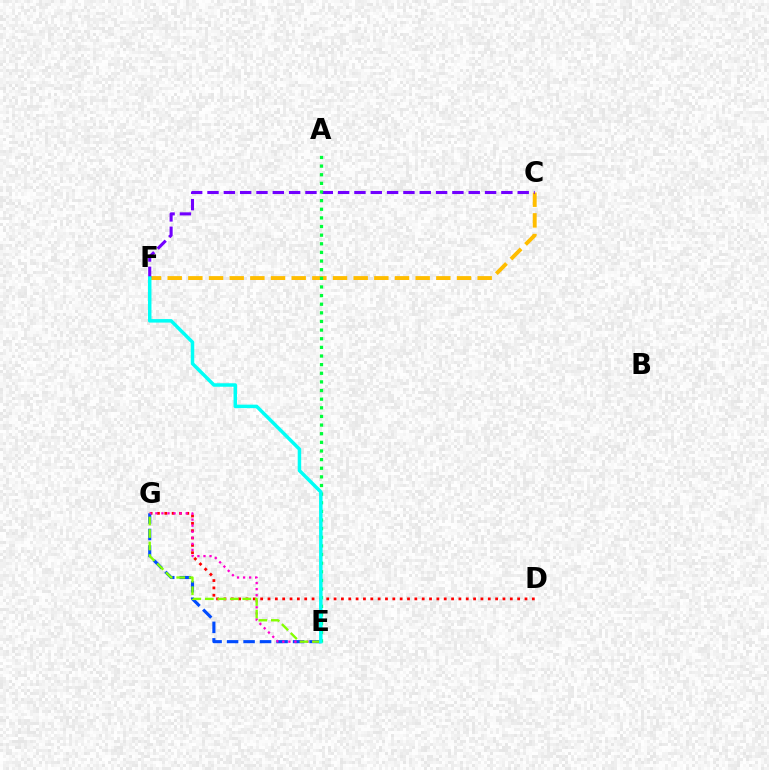{('C', 'F'): [{'color': '#ffbd00', 'line_style': 'dashed', 'thickness': 2.81}, {'color': '#7200ff', 'line_style': 'dashed', 'thickness': 2.22}], ('D', 'G'): [{'color': '#ff0000', 'line_style': 'dotted', 'thickness': 1.99}], ('E', 'G'): [{'color': '#004bff', 'line_style': 'dashed', 'thickness': 2.24}, {'color': '#ff00cf', 'line_style': 'dotted', 'thickness': 1.65}, {'color': '#84ff00', 'line_style': 'dashed', 'thickness': 1.7}], ('A', 'E'): [{'color': '#00ff39', 'line_style': 'dotted', 'thickness': 2.35}], ('E', 'F'): [{'color': '#00fff6', 'line_style': 'solid', 'thickness': 2.51}]}